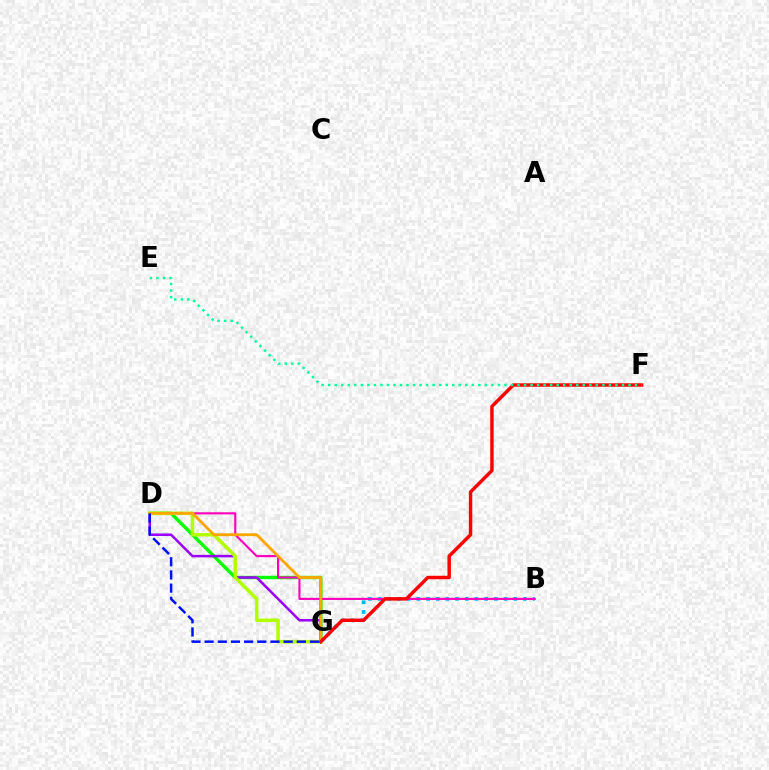{('D', 'G'): [{'color': '#08ff00', 'line_style': 'solid', 'thickness': 2.46}, {'color': '#9b00ff', 'line_style': 'solid', 'thickness': 1.82}, {'color': '#b3ff00', 'line_style': 'solid', 'thickness': 2.57}, {'color': '#ffa500', 'line_style': 'solid', 'thickness': 2.03}, {'color': '#0010ff', 'line_style': 'dashed', 'thickness': 1.79}], ('B', 'G'): [{'color': '#00b5ff', 'line_style': 'dotted', 'thickness': 2.63}], ('B', 'D'): [{'color': '#ff00bd', 'line_style': 'solid', 'thickness': 1.54}], ('F', 'G'): [{'color': '#ff0000', 'line_style': 'solid', 'thickness': 2.47}], ('E', 'F'): [{'color': '#00ff9d', 'line_style': 'dotted', 'thickness': 1.77}]}